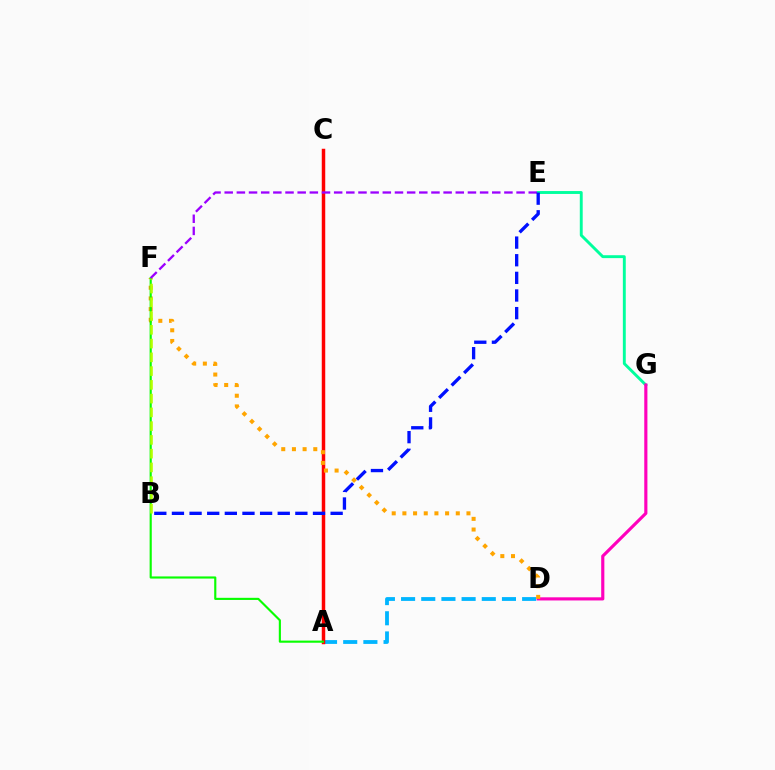{('A', 'D'): [{'color': '#00b5ff', 'line_style': 'dashed', 'thickness': 2.74}], ('E', 'G'): [{'color': '#00ff9d', 'line_style': 'solid', 'thickness': 2.09}], ('A', 'C'): [{'color': '#ff0000', 'line_style': 'solid', 'thickness': 2.5}], ('D', 'G'): [{'color': '#ff00bd', 'line_style': 'solid', 'thickness': 2.27}], ('D', 'F'): [{'color': '#ffa500', 'line_style': 'dotted', 'thickness': 2.9}], ('A', 'F'): [{'color': '#08ff00', 'line_style': 'solid', 'thickness': 1.54}], ('B', 'F'): [{'color': '#b3ff00', 'line_style': 'dashed', 'thickness': 1.87}], ('E', 'F'): [{'color': '#9b00ff', 'line_style': 'dashed', 'thickness': 1.65}], ('B', 'E'): [{'color': '#0010ff', 'line_style': 'dashed', 'thickness': 2.4}]}